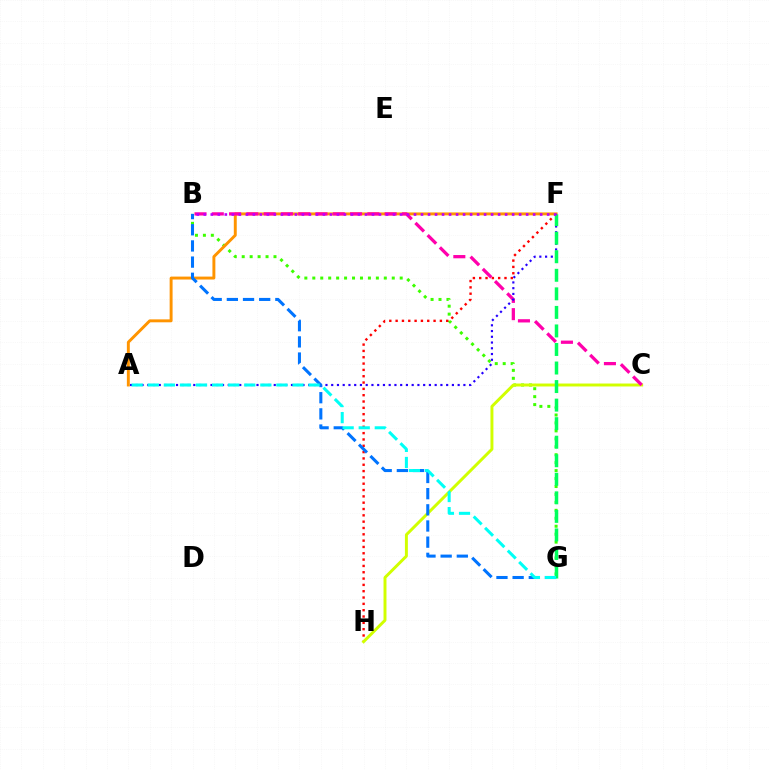{('B', 'G'): [{'color': '#3dff00', 'line_style': 'dotted', 'thickness': 2.16}, {'color': '#0074ff', 'line_style': 'dashed', 'thickness': 2.2}], ('F', 'H'): [{'color': '#ff0000', 'line_style': 'dotted', 'thickness': 1.72}], ('C', 'H'): [{'color': '#d1ff00', 'line_style': 'solid', 'thickness': 2.12}], ('A', 'F'): [{'color': '#ff9400', 'line_style': 'solid', 'thickness': 2.11}, {'color': '#2500ff', 'line_style': 'dotted', 'thickness': 1.56}], ('B', 'C'): [{'color': '#ff00ac', 'line_style': 'dashed', 'thickness': 2.35}], ('F', 'G'): [{'color': '#00ff5c', 'line_style': 'dashed', 'thickness': 2.52}], ('A', 'G'): [{'color': '#00fff6', 'line_style': 'dashed', 'thickness': 2.18}], ('B', 'F'): [{'color': '#b900ff', 'line_style': 'dotted', 'thickness': 1.9}]}